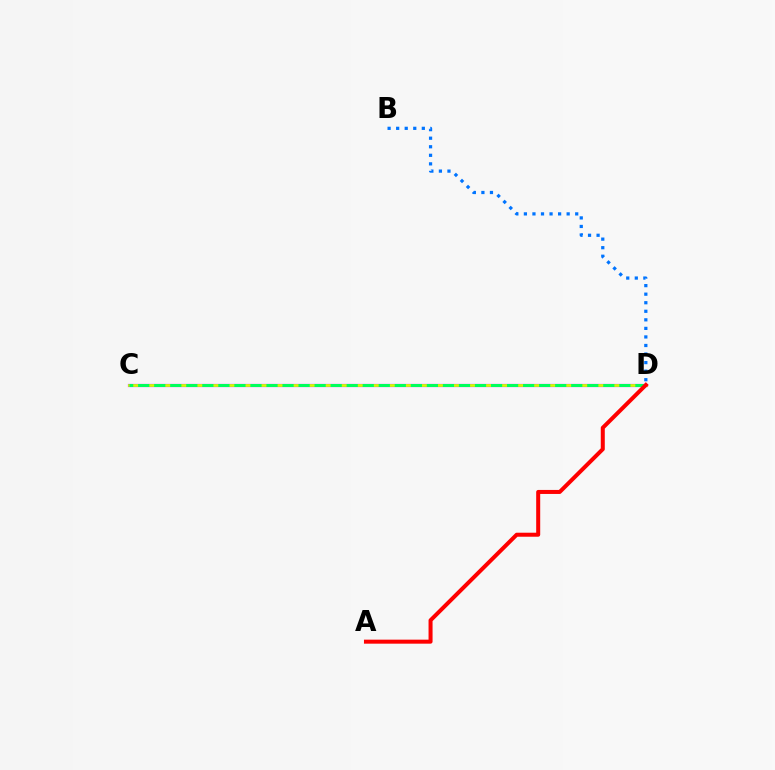{('C', 'D'): [{'color': '#b900ff', 'line_style': 'solid', 'thickness': 2.28}, {'color': '#d1ff00', 'line_style': 'solid', 'thickness': 1.99}, {'color': '#00ff5c', 'line_style': 'dashed', 'thickness': 2.18}], ('B', 'D'): [{'color': '#0074ff', 'line_style': 'dotted', 'thickness': 2.32}], ('A', 'D'): [{'color': '#ff0000', 'line_style': 'solid', 'thickness': 2.89}]}